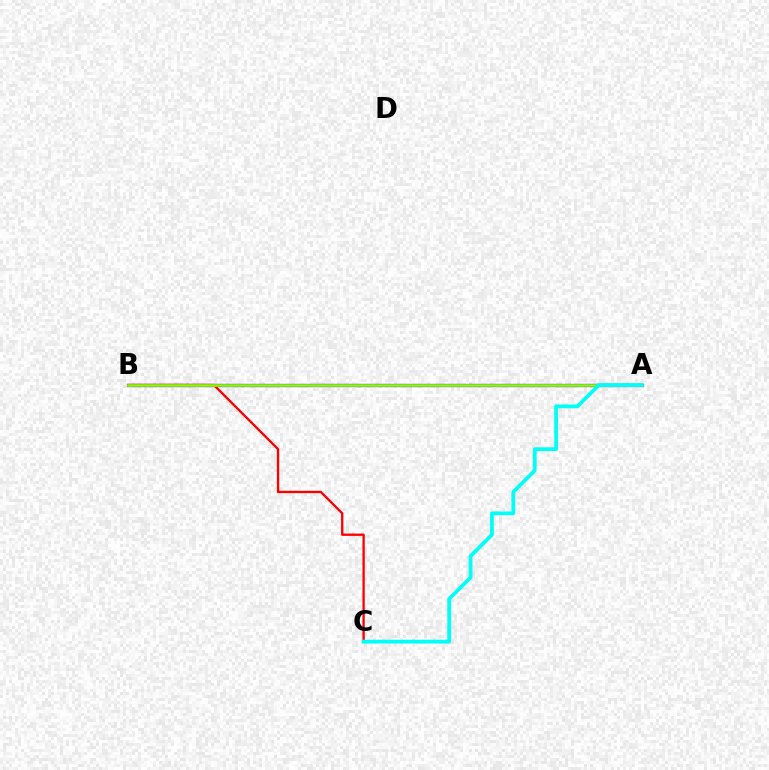{('A', 'B'): [{'color': '#7200ff', 'line_style': 'solid', 'thickness': 2.37}, {'color': '#84ff00', 'line_style': 'solid', 'thickness': 1.93}], ('B', 'C'): [{'color': '#ff0000', 'line_style': 'solid', 'thickness': 1.68}], ('A', 'C'): [{'color': '#00fff6', 'line_style': 'solid', 'thickness': 2.71}]}